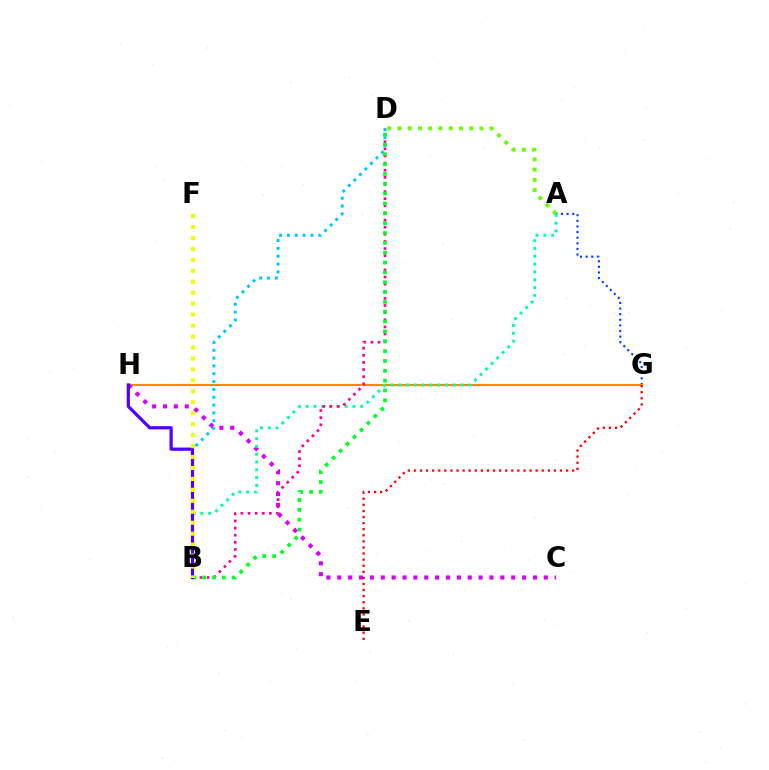{('A', 'G'): [{'color': '#003fff', 'line_style': 'dotted', 'thickness': 1.53}], ('A', 'D'): [{'color': '#66ff00', 'line_style': 'dotted', 'thickness': 2.78}], ('G', 'H'): [{'color': '#ff8800', 'line_style': 'solid', 'thickness': 1.54}], ('C', 'H'): [{'color': '#d600ff', 'line_style': 'dotted', 'thickness': 2.95}], ('A', 'B'): [{'color': '#00ffaf', 'line_style': 'dotted', 'thickness': 2.12}], ('B', 'D'): [{'color': '#ff00a0', 'line_style': 'dotted', 'thickness': 1.93}, {'color': '#00c7ff', 'line_style': 'dotted', 'thickness': 2.13}, {'color': '#00ff27', 'line_style': 'dotted', 'thickness': 2.67}], ('B', 'H'): [{'color': '#4f00ff', 'line_style': 'solid', 'thickness': 2.32}], ('B', 'F'): [{'color': '#eeff00', 'line_style': 'dotted', 'thickness': 2.98}], ('E', 'G'): [{'color': '#ff0000', 'line_style': 'dotted', 'thickness': 1.65}]}